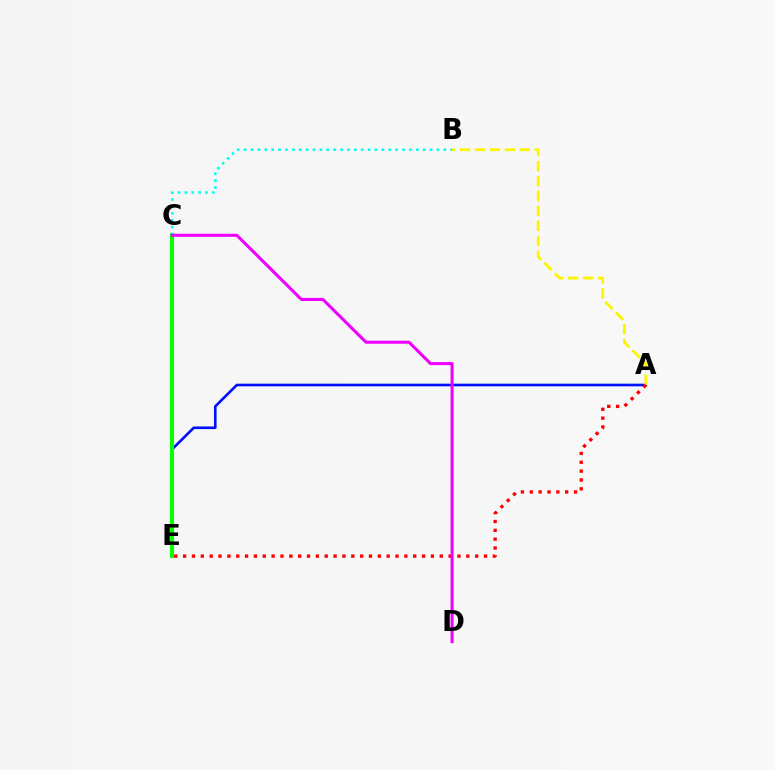{('A', 'E'): [{'color': '#0010ff', 'line_style': 'solid', 'thickness': 1.9}, {'color': '#ff0000', 'line_style': 'dotted', 'thickness': 2.4}], ('A', 'B'): [{'color': '#fcf500', 'line_style': 'dashed', 'thickness': 2.03}], ('C', 'E'): [{'color': '#08ff00', 'line_style': 'solid', 'thickness': 2.95}], ('B', 'C'): [{'color': '#00fff6', 'line_style': 'dotted', 'thickness': 1.87}], ('C', 'D'): [{'color': '#ee00ff', 'line_style': 'solid', 'thickness': 2.19}]}